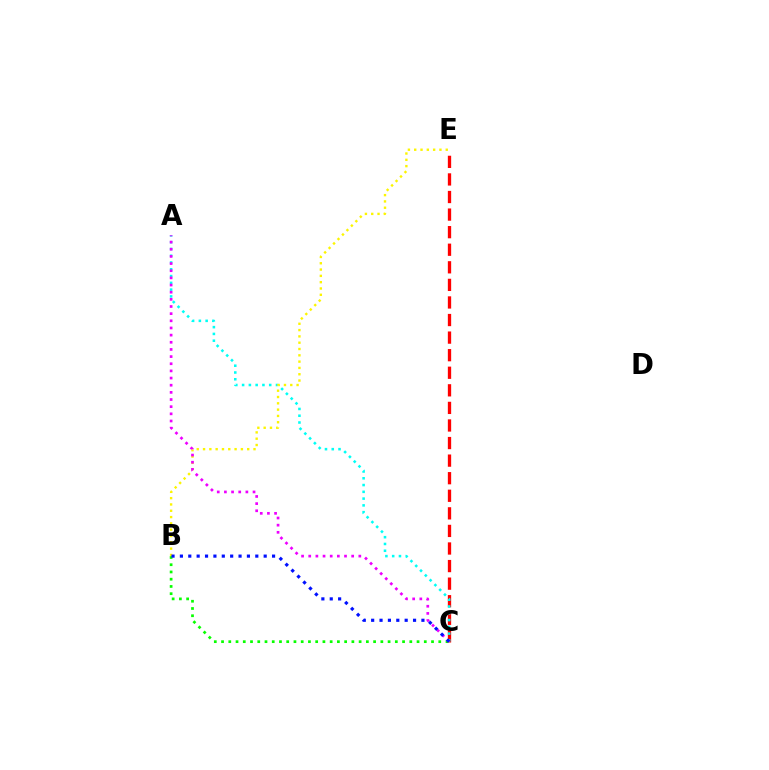{('C', 'E'): [{'color': '#ff0000', 'line_style': 'dashed', 'thickness': 2.39}], ('A', 'C'): [{'color': '#00fff6', 'line_style': 'dotted', 'thickness': 1.84}, {'color': '#ee00ff', 'line_style': 'dotted', 'thickness': 1.94}], ('B', 'C'): [{'color': '#08ff00', 'line_style': 'dotted', 'thickness': 1.97}, {'color': '#0010ff', 'line_style': 'dotted', 'thickness': 2.28}], ('B', 'E'): [{'color': '#fcf500', 'line_style': 'dotted', 'thickness': 1.71}]}